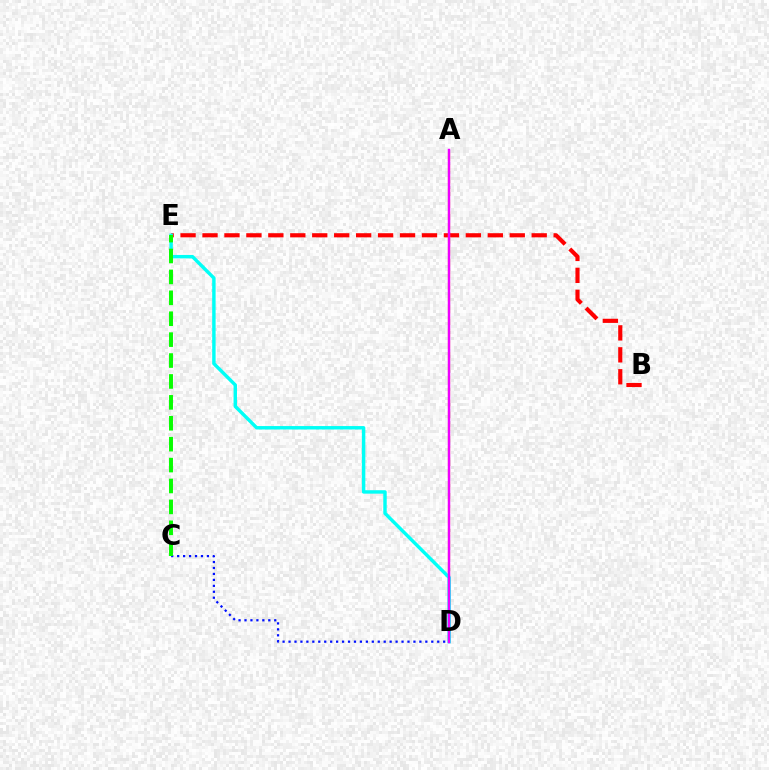{('B', 'E'): [{'color': '#ff0000', 'line_style': 'dashed', 'thickness': 2.98}], ('A', 'D'): [{'color': '#fcf500', 'line_style': 'dashed', 'thickness': 1.59}, {'color': '#ee00ff', 'line_style': 'solid', 'thickness': 1.78}], ('C', 'D'): [{'color': '#0010ff', 'line_style': 'dotted', 'thickness': 1.62}], ('D', 'E'): [{'color': '#00fff6', 'line_style': 'solid', 'thickness': 2.47}], ('C', 'E'): [{'color': '#08ff00', 'line_style': 'dashed', 'thickness': 2.84}]}